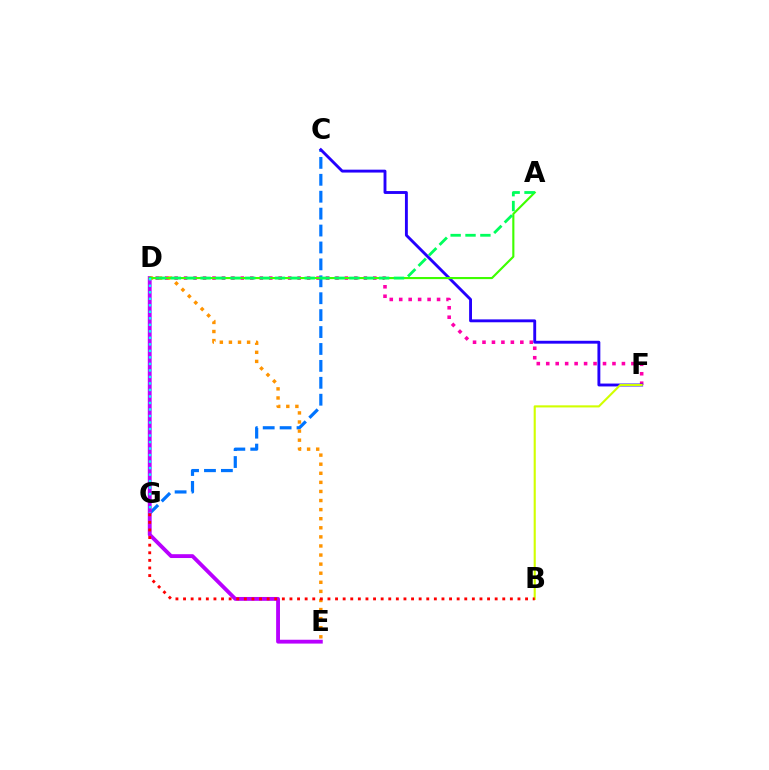{('D', 'F'): [{'color': '#ff00ac', 'line_style': 'dotted', 'thickness': 2.57}], ('C', 'G'): [{'color': '#0074ff', 'line_style': 'dashed', 'thickness': 2.3}], ('D', 'E'): [{'color': '#b900ff', 'line_style': 'solid', 'thickness': 2.77}, {'color': '#ff9400', 'line_style': 'dotted', 'thickness': 2.47}], ('C', 'F'): [{'color': '#2500ff', 'line_style': 'solid', 'thickness': 2.08}], ('B', 'F'): [{'color': '#d1ff00', 'line_style': 'solid', 'thickness': 1.52}], ('A', 'D'): [{'color': '#3dff00', 'line_style': 'solid', 'thickness': 1.53}, {'color': '#00ff5c', 'line_style': 'dashed', 'thickness': 2.02}], ('B', 'G'): [{'color': '#ff0000', 'line_style': 'dotted', 'thickness': 2.07}], ('D', 'G'): [{'color': '#00fff6', 'line_style': 'dotted', 'thickness': 1.77}]}